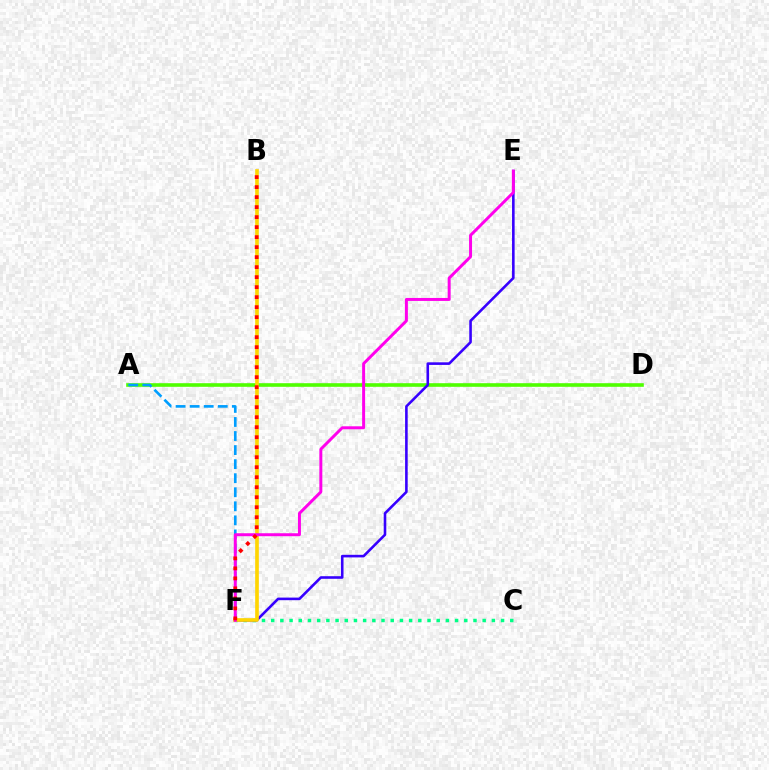{('A', 'D'): [{'color': '#4fff00', 'line_style': 'solid', 'thickness': 2.6}], ('C', 'F'): [{'color': '#00ff86', 'line_style': 'dotted', 'thickness': 2.5}], ('A', 'F'): [{'color': '#009eff', 'line_style': 'dashed', 'thickness': 1.91}], ('E', 'F'): [{'color': '#3700ff', 'line_style': 'solid', 'thickness': 1.87}, {'color': '#ff00ed', 'line_style': 'solid', 'thickness': 2.14}], ('B', 'F'): [{'color': '#ffd500', 'line_style': 'solid', 'thickness': 2.63}, {'color': '#ff0000', 'line_style': 'dotted', 'thickness': 2.72}]}